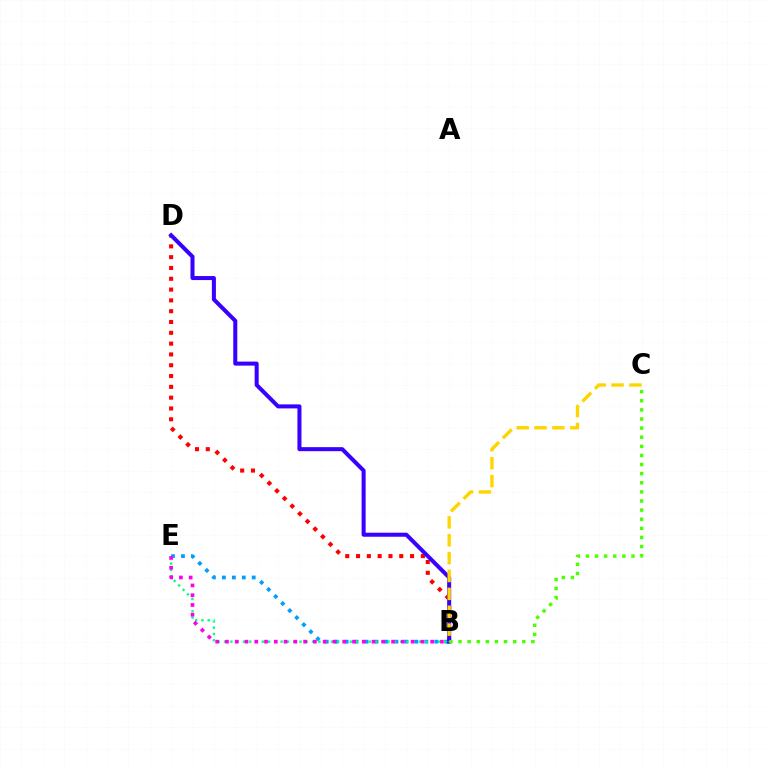{('B', 'D'): [{'color': '#ff0000', 'line_style': 'dotted', 'thickness': 2.94}, {'color': '#3700ff', 'line_style': 'solid', 'thickness': 2.9}], ('B', 'E'): [{'color': '#009eff', 'line_style': 'dotted', 'thickness': 2.71}, {'color': '#00ff86', 'line_style': 'dotted', 'thickness': 1.71}, {'color': '#ff00ed', 'line_style': 'dotted', 'thickness': 2.65}], ('B', 'C'): [{'color': '#ffd500', 'line_style': 'dashed', 'thickness': 2.43}, {'color': '#4fff00', 'line_style': 'dotted', 'thickness': 2.48}]}